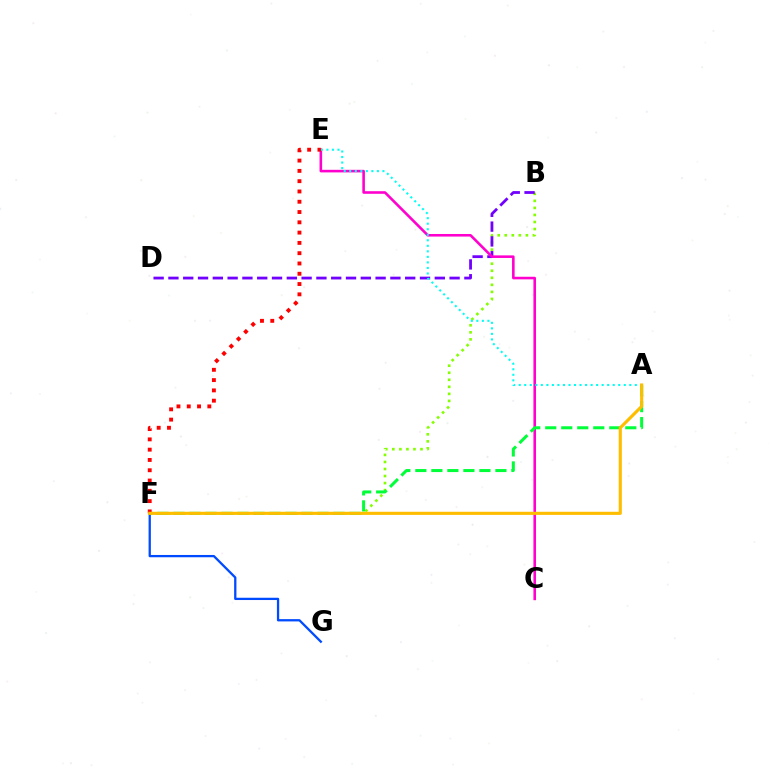{('B', 'F'): [{'color': '#84ff00', 'line_style': 'dotted', 'thickness': 1.91}], ('B', 'D'): [{'color': '#7200ff', 'line_style': 'dashed', 'thickness': 2.01}], ('C', 'E'): [{'color': '#ff00cf', 'line_style': 'solid', 'thickness': 1.86}], ('F', 'G'): [{'color': '#004bff', 'line_style': 'solid', 'thickness': 1.65}], ('A', 'F'): [{'color': '#00ff39', 'line_style': 'dashed', 'thickness': 2.18}, {'color': '#ffbd00', 'line_style': 'solid', 'thickness': 2.25}], ('A', 'E'): [{'color': '#00fff6', 'line_style': 'dotted', 'thickness': 1.5}], ('E', 'F'): [{'color': '#ff0000', 'line_style': 'dotted', 'thickness': 2.8}]}